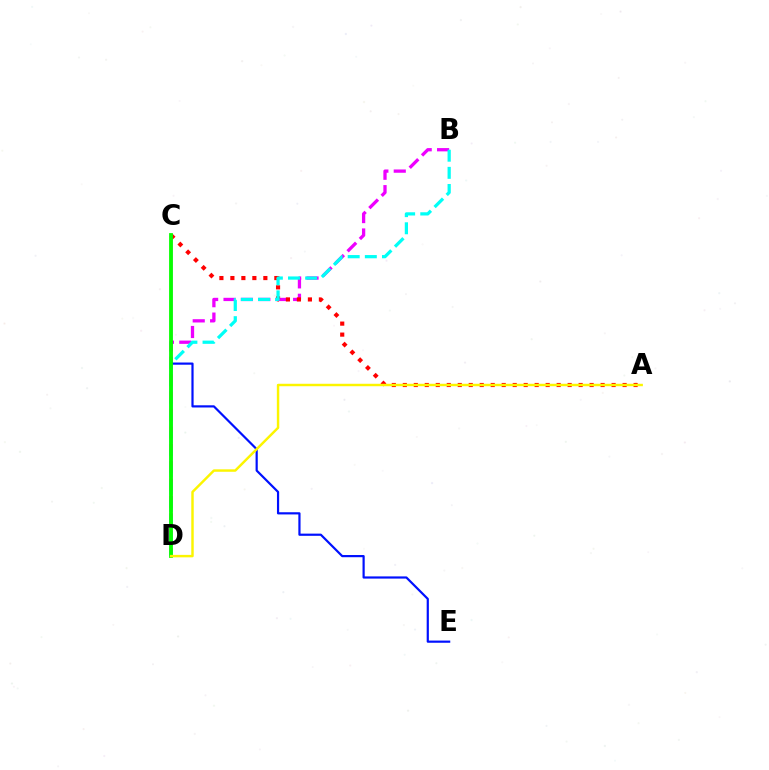{('B', 'D'): [{'color': '#ee00ff', 'line_style': 'dashed', 'thickness': 2.36}, {'color': '#00fff6', 'line_style': 'dashed', 'thickness': 2.33}], ('A', 'C'): [{'color': '#ff0000', 'line_style': 'dotted', 'thickness': 2.99}], ('C', 'E'): [{'color': '#0010ff', 'line_style': 'solid', 'thickness': 1.58}], ('C', 'D'): [{'color': '#08ff00', 'line_style': 'solid', 'thickness': 2.74}], ('A', 'D'): [{'color': '#fcf500', 'line_style': 'solid', 'thickness': 1.76}]}